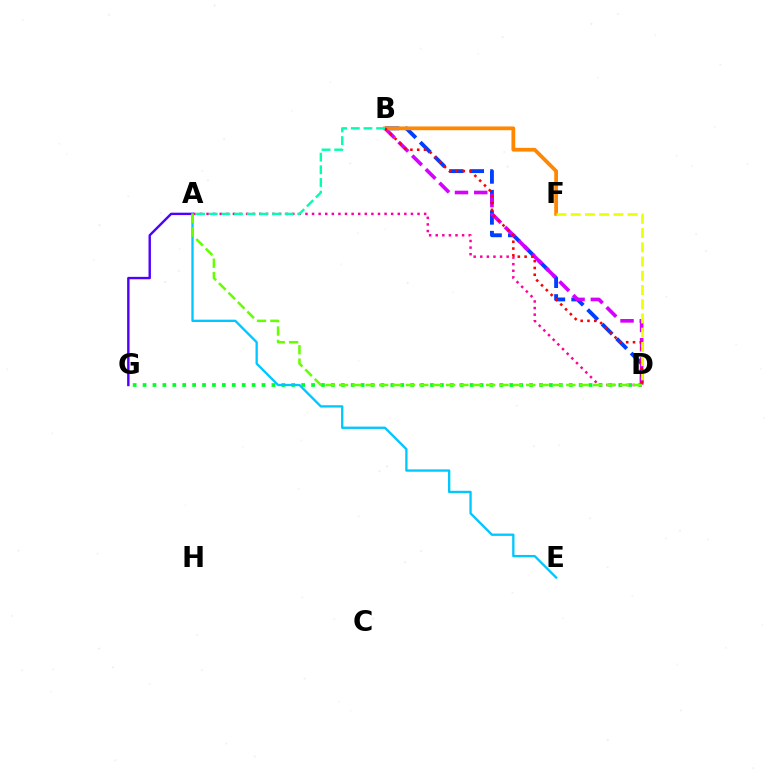{('A', 'G'): [{'color': '#4f00ff', 'line_style': 'solid', 'thickness': 1.73}], ('B', 'D'): [{'color': '#003fff', 'line_style': 'dashed', 'thickness': 2.78}, {'color': '#d600ff', 'line_style': 'dashed', 'thickness': 2.62}, {'color': '#ff0000', 'line_style': 'dotted', 'thickness': 1.85}], ('D', 'G'): [{'color': '#00ff27', 'line_style': 'dotted', 'thickness': 2.69}], ('A', 'D'): [{'color': '#ff00a0', 'line_style': 'dotted', 'thickness': 1.79}, {'color': '#66ff00', 'line_style': 'dashed', 'thickness': 1.82}], ('A', 'E'): [{'color': '#00c7ff', 'line_style': 'solid', 'thickness': 1.67}], ('B', 'F'): [{'color': '#ff8800', 'line_style': 'solid', 'thickness': 2.71}], ('D', 'F'): [{'color': '#eeff00', 'line_style': 'dashed', 'thickness': 1.93}], ('A', 'B'): [{'color': '#00ffaf', 'line_style': 'dashed', 'thickness': 1.72}]}